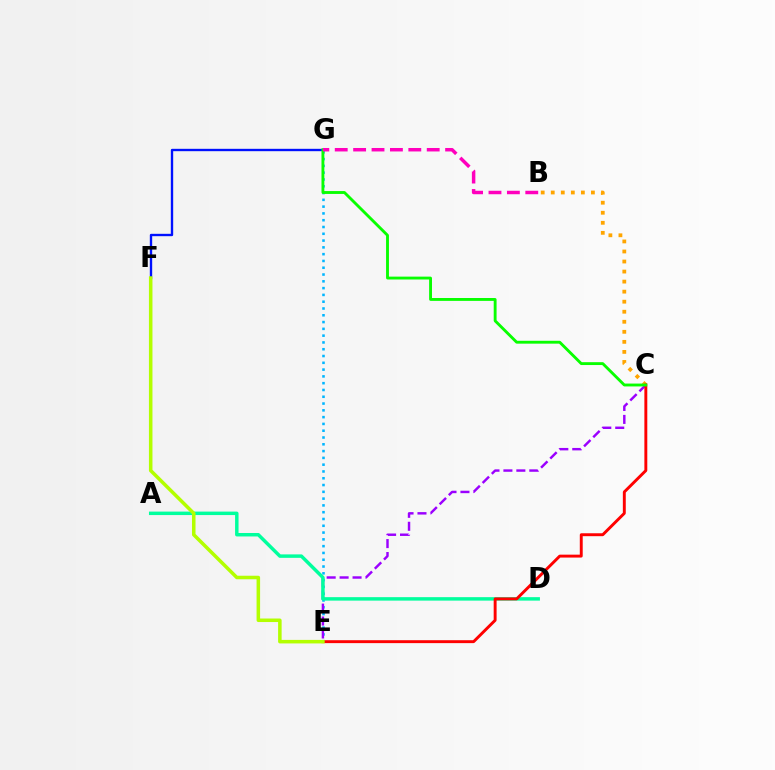{('E', 'G'): [{'color': '#00b5ff', 'line_style': 'dotted', 'thickness': 1.84}], ('C', 'E'): [{'color': '#9b00ff', 'line_style': 'dashed', 'thickness': 1.76}, {'color': '#ff0000', 'line_style': 'solid', 'thickness': 2.1}], ('F', 'G'): [{'color': '#0010ff', 'line_style': 'solid', 'thickness': 1.71}], ('B', 'C'): [{'color': '#ffa500', 'line_style': 'dotted', 'thickness': 2.73}], ('A', 'D'): [{'color': '#00ff9d', 'line_style': 'solid', 'thickness': 2.49}], ('C', 'G'): [{'color': '#08ff00', 'line_style': 'solid', 'thickness': 2.06}], ('E', 'F'): [{'color': '#b3ff00', 'line_style': 'solid', 'thickness': 2.54}], ('B', 'G'): [{'color': '#ff00bd', 'line_style': 'dashed', 'thickness': 2.5}]}